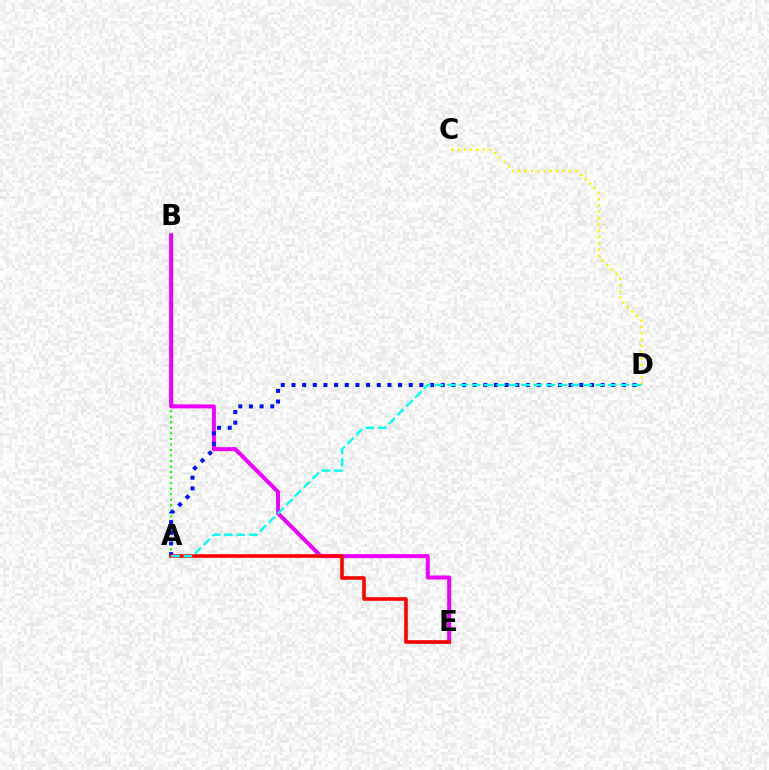{('A', 'B'): [{'color': '#08ff00', 'line_style': 'dotted', 'thickness': 1.5}], ('B', 'E'): [{'color': '#ee00ff', 'line_style': 'solid', 'thickness': 2.89}], ('C', 'D'): [{'color': '#fcf500', 'line_style': 'dotted', 'thickness': 1.72}], ('A', 'D'): [{'color': '#0010ff', 'line_style': 'dotted', 'thickness': 2.9}, {'color': '#00fff6', 'line_style': 'dashed', 'thickness': 1.68}], ('A', 'E'): [{'color': '#ff0000', 'line_style': 'solid', 'thickness': 2.59}]}